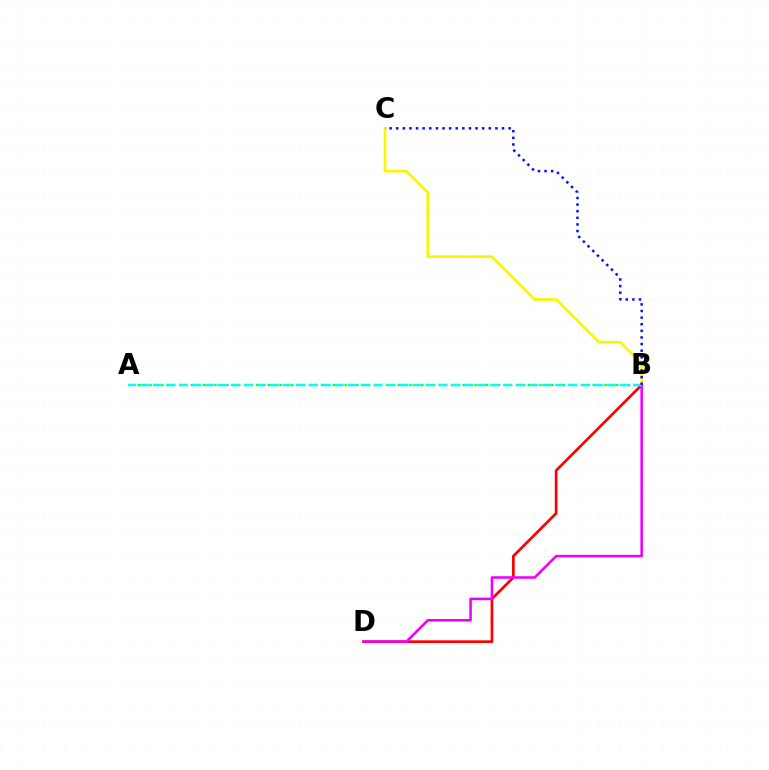{('A', 'B'): [{'color': '#08ff00', 'line_style': 'dotted', 'thickness': 1.6}, {'color': '#00fff6', 'line_style': 'dashed', 'thickness': 1.76}], ('B', 'C'): [{'color': '#fcf500', 'line_style': 'solid', 'thickness': 1.92}, {'color': '#0010ff', 'line_style': 'dotted', 'thickness': 1.8}], ('B', 'D'): [{'color': '#ff0000', 'line_style': 'solid', 'thickness': 1.95}, {'color': '#ee00ff', 'line_style': 'solid', 'thickness': 1.84}]}